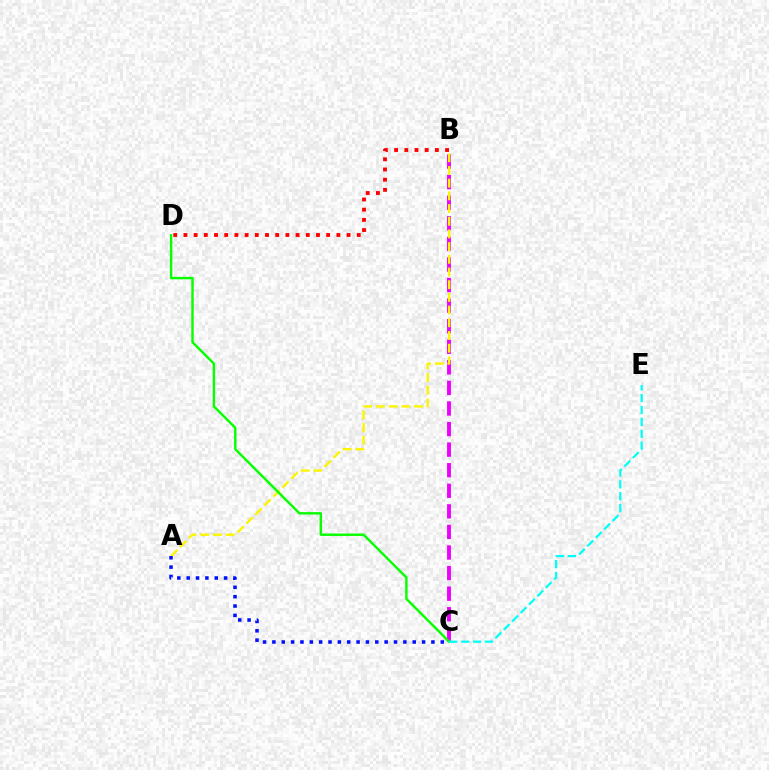{('B', 'C'): [{'color': '#ee00ff', 'line_style': 'dashed', 'thickness': 2.8}], ('A', 'B'): [{'color': '#fcf500', 'line_style': 'dashed', 'thickness': 1.72}], ('B', 'D'): [{'color': '#ff0000', 'line_style': 'dotted', 'thickness': 2.77}], ('A', 'C'): [{'color': '#0010ff', 'line_style': 'dotted', 'thickness': 2.54}], ('C', 'D'): [{'color': '#08ff00', 'line_style': 'solid', 'thickness': 1.74}], ('C', 'E'): [{'color': '#00fff6', 'line_style': 'dashed', 'thickness': 1.62}]}